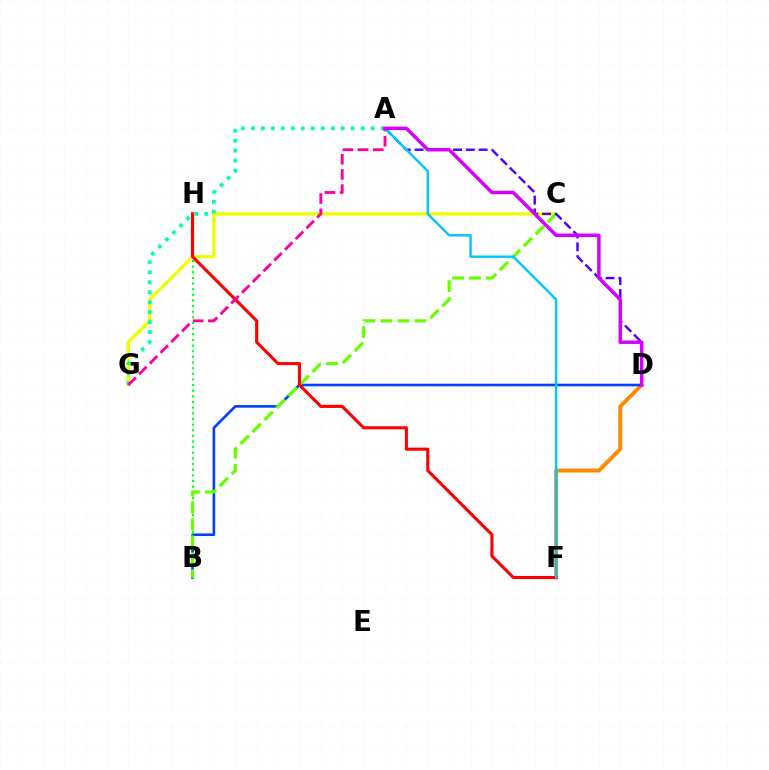{('C', 'G'): [{'color': '#eeff00', 'line_style': 'solid', 'thickness': 2.32}], ('D', 'F'): [{'color': '#ff8800', 'line_style': 'solid', 'thickness': 2.79}], ('B', 'D'): [{'color': '#003fff', 'line_style': 'solid', 'thickness': 1.88}], ('B', 'H'): [{'color': '#00ff27', 'line_style': 'dotted', 'thickness': 1.53}], ('B', 'C'): [{'color': '#66ff00', 'line_style': 'dashed', 'thickness': 2.3}], ('A', 'G'): [{'color': '#00ffaf', 'line_style': 'dotted', 'thickness': 2.71}, {'color': '#ff00a0', 'line_style': 'dashed', 'thickness': 2.06}], ('F', 'H'): [{'color': '#ff0000', 'line_style': 'solid', 'thickness': 2.23}], ('A', 'D'): [{'color': '#4f00ff', 'line_style': 'dashed', 'thickness': 1.74}, {'color': '#d600ff', 'line_style': 'solid', 'thickness': 2.51}], ('A', 'F'): [{'color': '#00c7ff', 'line_style': 'solid', 'thickness': 1.74}]}